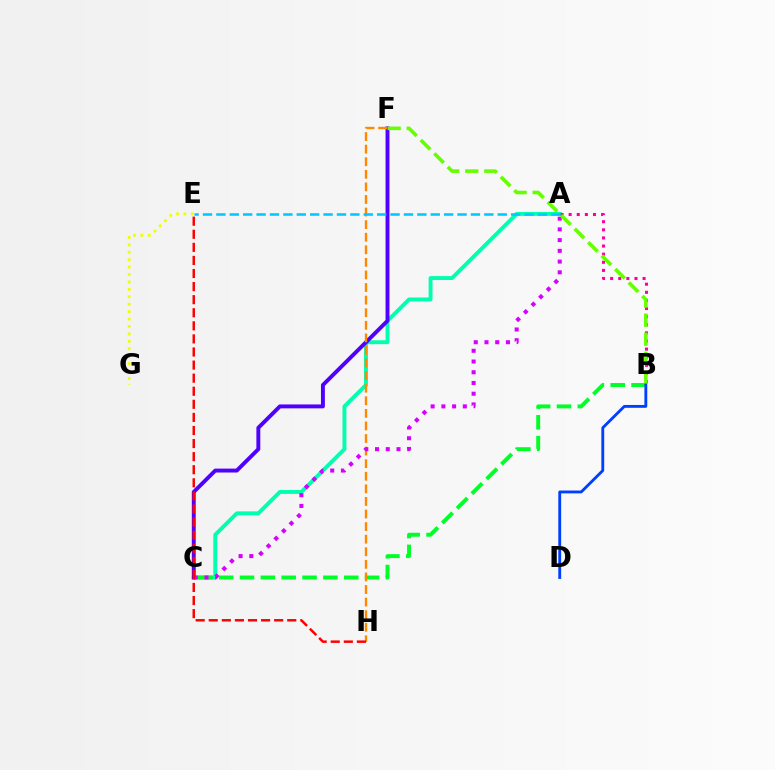{('A', 'C'): [{'color': '#00ffaf', 'line_style': 'solid', 'thickness': 2.81}, {'color': '#d600ff', 'line_style': 'dotted', 'thickness': 2.91}], ('B', 'C'): [{'color': '#00ff27', 'line_style': 'dashed', 'thickness': 2.83}], ('A', 'B'): [{'color': '#ff00a0', 'line_style': 'dotted', 'thickness': 2.2}], ('C', 'F'): [{'color': '#4f00ff', 'line_style': 'solid', 'thickness': 2.81}], ('F', 'H'): [{'color': '#ff8800', 'line_style': 'dashed', 'thickness': 1.71}], ('A', 'E'): [{'color': '#00c7ff', 'line_style': 'dashed', 'thickness': 1.82}], ('B', 'F'): [{'color': '#66ff00', 'line_style': 'dashed', 'thickness': 2.59}], ('E', 'H'): [{'color': '#ff0000', 'line_style': 'dashed', 'thickness': 1.78}], ('E', 'G'): [{'color': '#eeff00', 'line_style': 'dotted', 'thickness': 2.02}], ('B', 'D'): [{'color': '#003fff', 'line_style': 'solid', 'thickness': 2.05}]}